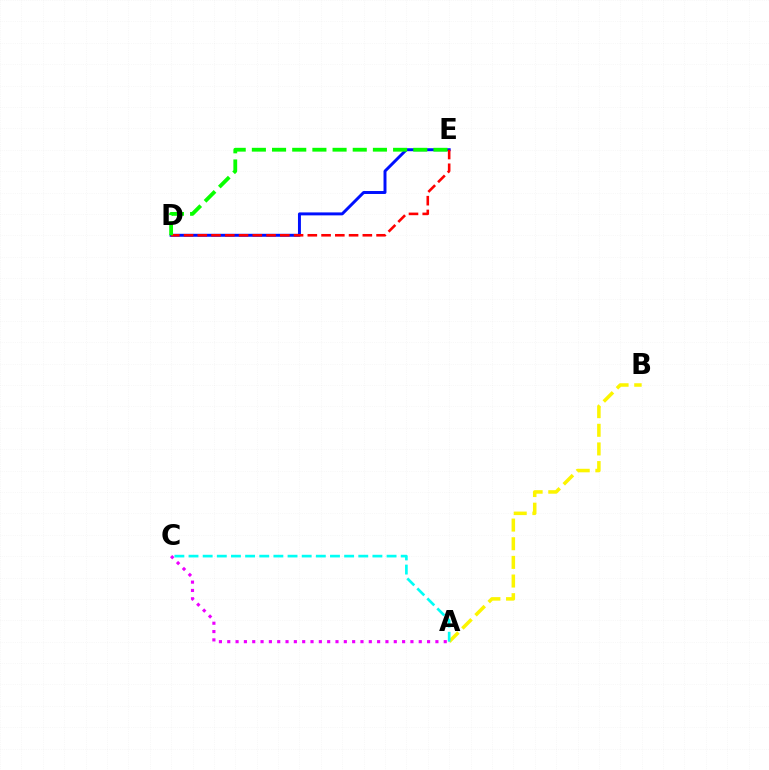{('D', 'E'): [{'color': '#0010ff', 'line_style': 'solid', 'thickness': 2.13}, {'color': '#ff0000', 'line_style': 'dashed', 'thickness': 1.87}, {'color': '#08ff00', 'line_style': 'dashed', 'thickness': 2.74}], ('A', 'B'): [{'color': '#fcf500', 'line_style': 'dashed', 'thickness': 2.53}], ('A', 'C'): [{'color': '#ee00ff', 'line_style': 'dotted', 'thickness': 2.26}, {'color': '#00fff6', 'line_style': 'dashed', 'thickness': 1.92}]}